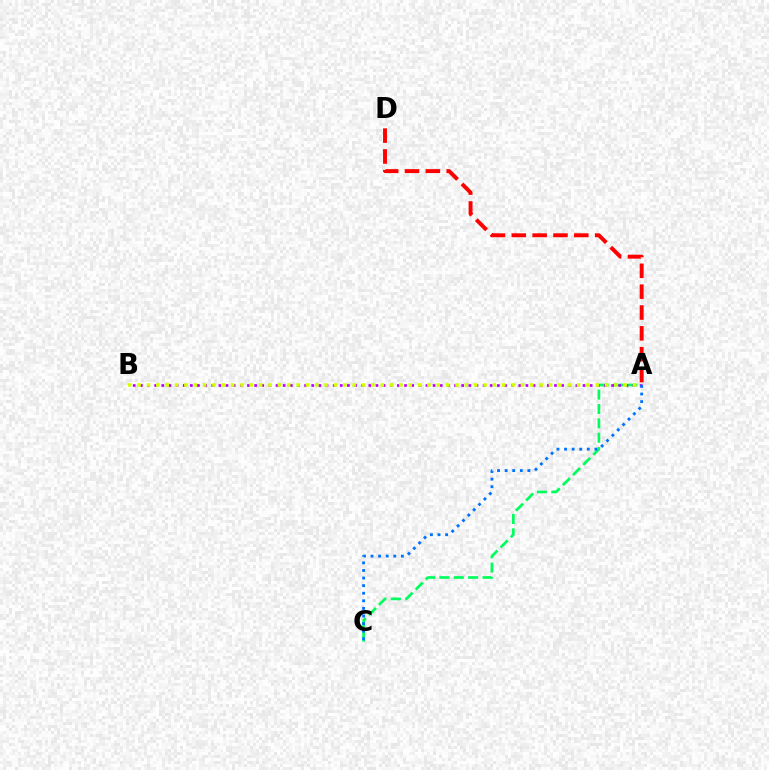{('A', 'C'): [{'color': '#00ff5c', 'line_style': 'dashed', 'thickness': 1.95}, {'color': '#0074ff', 'line_style': 'dotted', 'thickness': 2.06}], ('A', 'B'): [{'color': '#b900ff', 'line_style': 'dotted', 'thickness': 1.94}, {'color': '#d1ff00', 'line_style': 'dotted', 'thickness': 2.54}], ('A', 'D'): [{'color': '#ff0000', 'line_style': 'dashed', 'thickness': 2.83}]}